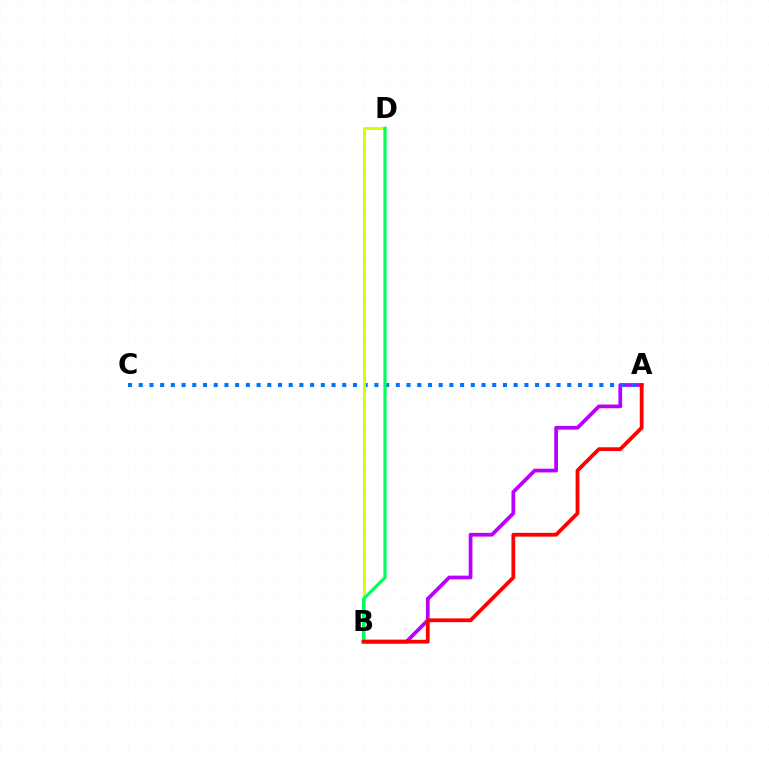{('A', 'B'): [{'color': '#b900ff', 'line_style': 'solid', 'thickness': 2.69}, {'color': '#ff0000', 'line_style': 'solid', 'thickness': 2.72}], ('A', 'C'): [{'color': '#0074ff', 'line_style': 'dotted', 'thickness': 2.91}], ('B', 'D'): [{'color': '#d1ff00', 'line_style': 'solid', 'thickness': 2.06}, {'color': '#00ff5c', 'line_style': 'solid', 'thickness': 2.31}]}